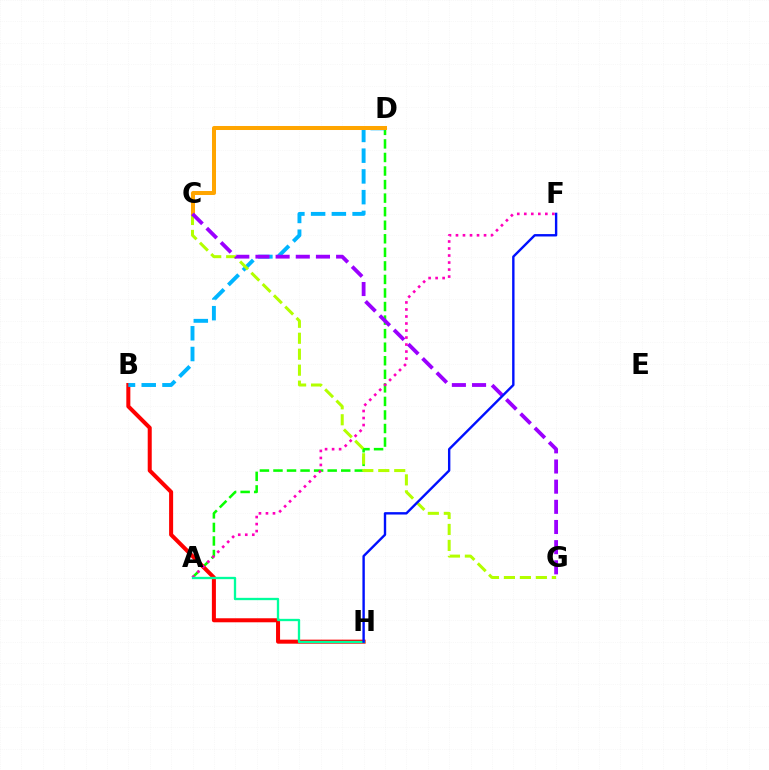{('A', 'D'): [{'color': '#08ff00', 'line_style': 'dashed', 'thickness': 1.84}], ('B', 'H'): [{'color': '#ff0000', 'line_style': 'solid', 'thickness': 2.9}], ('A', 'F'): [{'color': '#ff00bd', 'line_style': 'dotted', 'thickness': 1.91}], ('B', 'D'): [{'color': '#00b5ff', 'line_style': 'dashed', 'thickness': 2.82}], ('A', 'H'): [{'color': '#00ff9d', 'line_style': 'solid', 'thickness': 1.67}], ('C', 'G'): [{'color': '#b3ff00', 'line_style': 'dashed', 'thickness': 2.17}, {'color': '#9b00ff', 'line_style': 'dashed', 'thickness': 2.74}], ('C', 'D'): [{'color': '#ffa500', 'line_style': 'solid', 'thickness': 2.89}], ('F', 'H'): [{'color': '#0010ff', 'line_style': 'solid', 'thickness': 1.72}]}